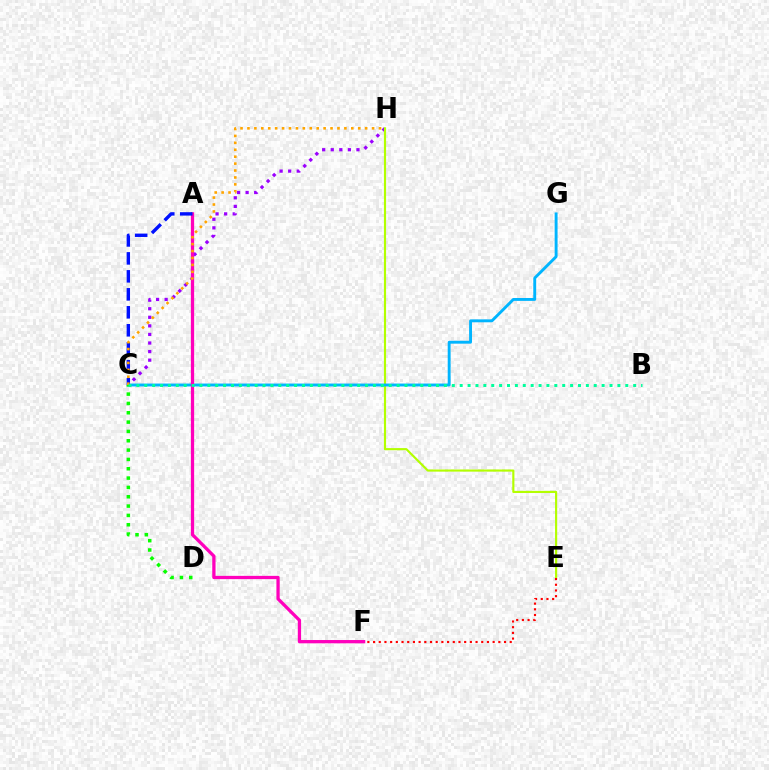{('C', 'H'): [{'color': '#9b00ff', 'line_style': 'dotted', 'thickness': 2.33}, {'color': '#ffa500', 'line_style': 'dotted', 'thickness': 1.88}], ('E', 'H'): [{'color': '#b3ff00', 'line_style': 'solid', 'thickness': 1.55}], ('E', 'F'): [{'color': '#ff0000', 'line_style': 'dotted', 'thickness': 1.55}], ('C', 'G'): [{'color': '#00b5ff', 'line_style': 'solid', 'thickness': 2.09}], ('A', 'F'): [{'color': '#ff00bd', 'line_style': 'solid', 'thickness': 2.36}], ('A', 'C'): [{'color': '#0010ff', 'line_style': 'dashed', 'thickness': 2.44}], ('C', 'D'): [{'color': '#08ff00', 'line_style': 'dotted', 'thickness': 2.54}], ('B', 'C'): [{'color': '#00ff9d', 'line_style': 'dotted', 'thickness': 2.14}]}